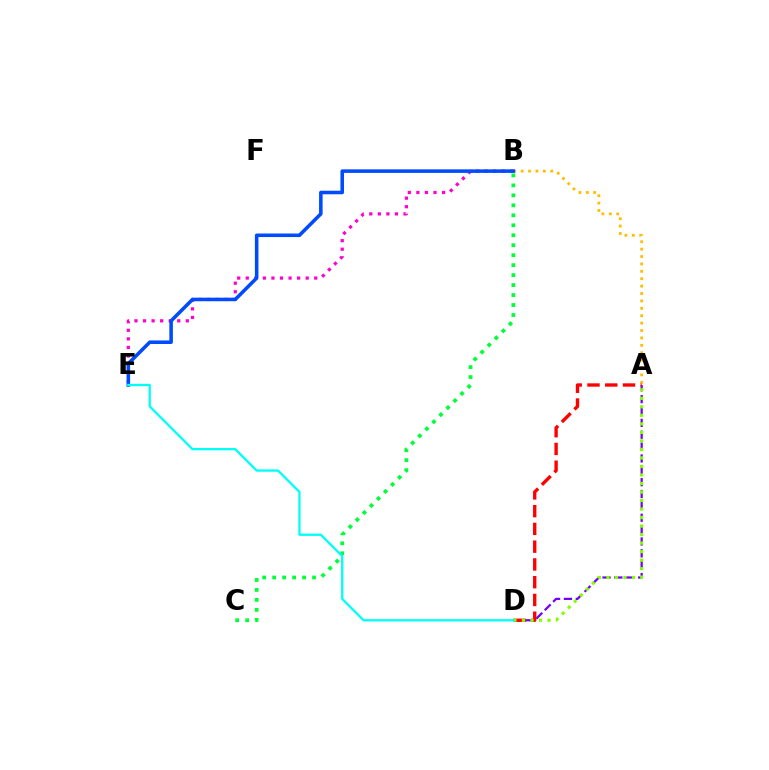{('B', 'E'): [{'color': '#ff00cf', 'line_style': 'dotted', 'thickness': 2.33}, {'color': '#004bff', 'line_style': 'solid', 'thickness': 2.56}], ('A', 'D'): [{'color': '#7200ff', 'line_style': 'dashed', 'thickness': 1.61}, {'color': '#ff0000', 'line_style': 'dashed', 'thickness': 2.41}, {'color': '#84ff00', 'line_style': 'dotted', 'thickness': 2.31}], ('A', 'B'): [{'color': '#ffbd00', 'line_style': 'dotted', 'thickness': 2.01}], ('B', 'C'): [{'color': '#00ff39', 'line_style': 'dotted', 'thickness': 2.71}], ('D', 'E'): [{'color': '#00fff6', 'line_style': 'solid', 'thickness': 1.66}]}